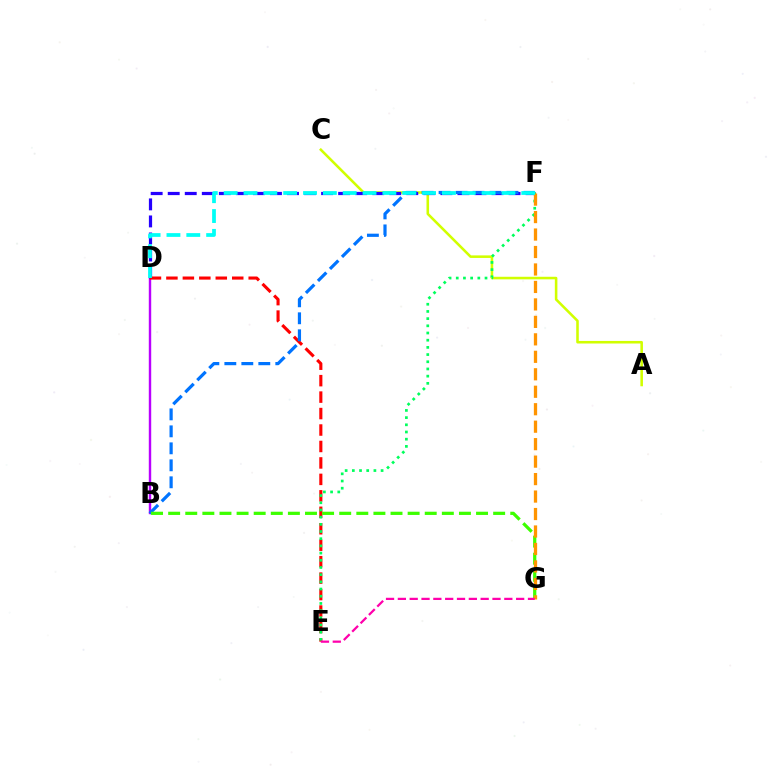{('A', 'C'): [{'color': '#d1ff00', 'line_style': 'solid', 'thickness': 1.85}], ('B', 'D'): [{'color': '#b900ff', 'line_style': 'solid', 'thickness': 1.74}], ('D', 'F'): [{'color': '#2500ff', 'line_style': 'dashed', 'thickness': 2.32}, {'color': '#00fff6', 'line_style': 'dashed', 'thickness': 2.7}], ('D', 'E'): [{'color': '#ff0000', 'line_style': 'dashed', 'thickness': 2.24}], ('B', 'F'): [{'color': '#0074ff', 'line_style': 'dashed', 'thickness': 2.31}], ('E', 'F'): [{'color': '#00ff5c', 'line_style': 'dotted', 'thickness': 1.95}], ('B', 'G'): [{'color': '#3dff00', 'line_style': 'dashed', 'thickness': 2.32}], ('F', 'G'): [{'color': '#ff9400', 'line_style': 'dashed', 'thickness': 2.37}], ('E', 'G'): [{'color': '#ff00ac', 'line_style': 'dashed', 'thickness': 1.61}]}